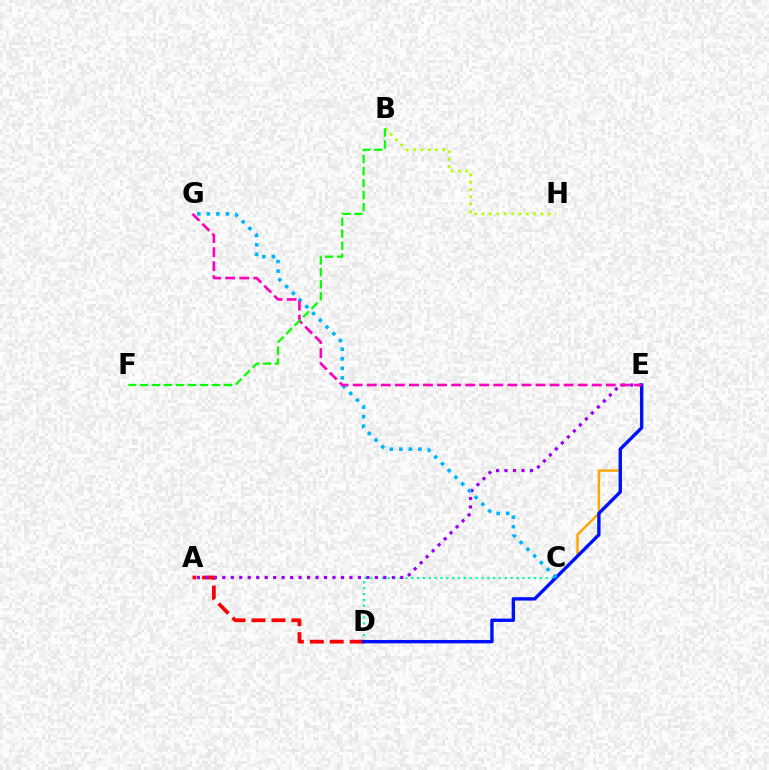{('C', 'E'): [{'color': '#ffa500', 'line_style': 'solid', 'thickness': 1.74}], ('A', 'D'): [{'color': '#ff0000', 'line_style': 'dashed', 'thickness': 2.71}], ('C', 'D'): [{'color': '#00ff9d', 'line_style': 'dotted', 'thickness': 1.59}], ('A', 'E'): [{'color': '#9b00ff', 'line_style': 'dotted', 'thickness': 2.3}], ('B', 'H'): [{'color': '#b3ff00', 'line_style': 'dotted', 'thickness': 2.0}], ('D', 'E'): [{'color': '#0010ff', 'line_style': 'solid', 'thickness': 2.44}], ('C', 'G'): [{'color': '#00b5ff', 'line_style': 'dotted', 'thickness': 2.59}], ('E', 'G'): [{'color': '#ff00bd', 'line_style': 'dashed', 'thickness': 1.91}], ('B', 'F'): [{'color': '#08ff00', 'line_style': 'dashed', 'thickness': 1.63}]}